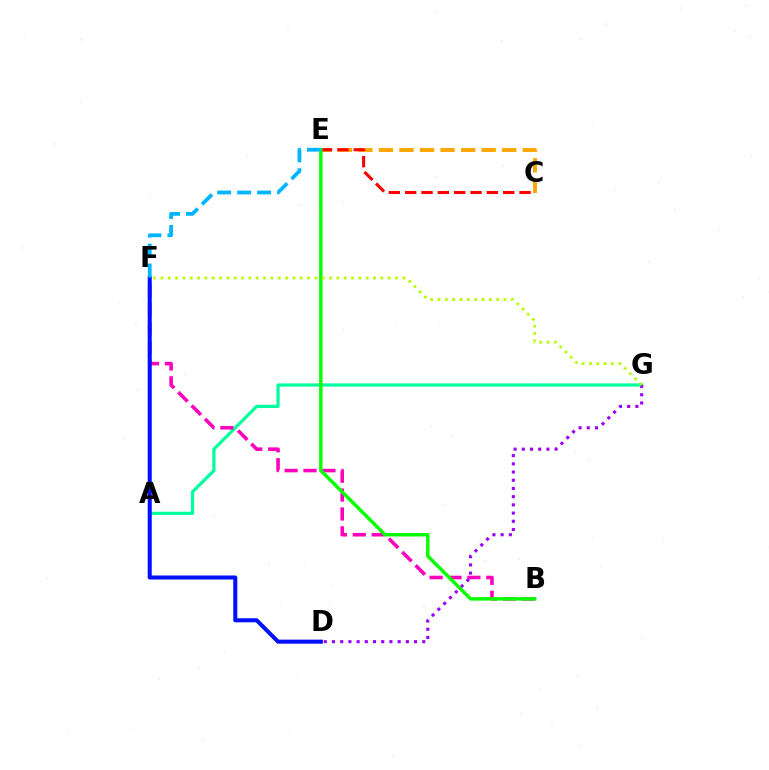{('A', 'G'): [{'color': '#00ff9d', 'line_style': 'solid', 'thickness': 2.31}], ('B', 'F'): [{'color': '#ff00bd', 'line_style': 'dashed', 'thickness': 2.57}], ('C', 'E'): [{'color': '#ffa500', 'line_style': 'dashed', 'thickness': 2.79}, {'color': '#ff0000', 'line_style': 'dashed', 'thickness': 2.22}], ('D', 'G'): [{'color': '#9b00ff', 'line_style': 'dotted', 'thickness': 2.23}], ('B', 'E'): [{'color': '#08ff00', 'line_style': 'solid', 'thickness': 2.49}], ('D', 'F'): [{'color': '#0010ff', 'line_style': 'solid', 'thickness': 2.91}], ('E', 'F'): [{'color': '#00b5ff', 'line_style': 'dashed', 'thickness': 2.72}], ('F', 'G'): [{'color': '#b3ff00', 'line_style': 'dotted', 'thickness': 1.99}]}